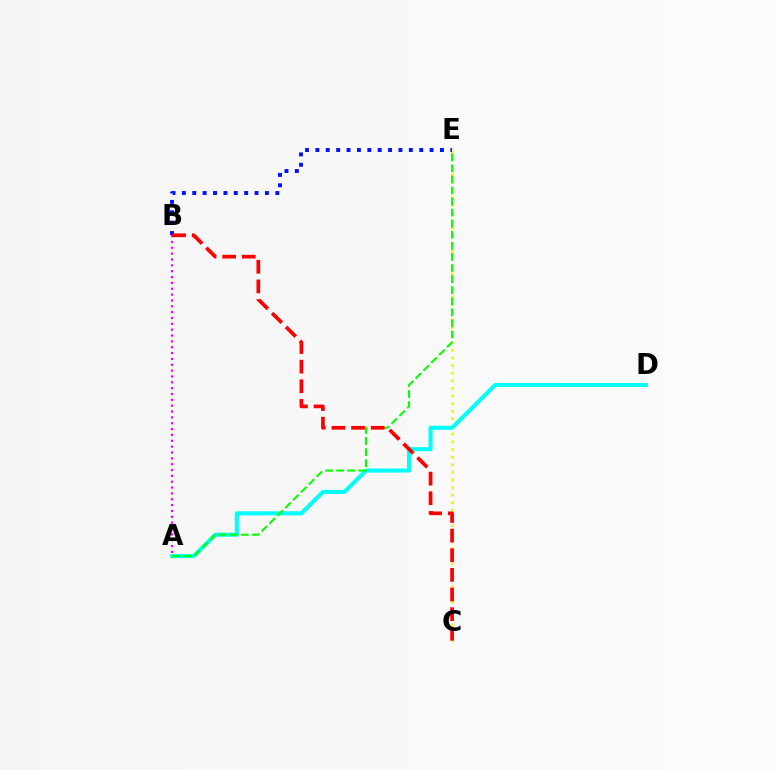{('C', 'E'): [{'color': '#fcf500', 'line_style': 'dotted', 'thickness': 2.07}], ('B', 'E'): [{'color': '#0010ff', 'line_style': 'dotted', 'thickness': 2.82}], ('A', 'D'): [{'color': '#00fff6', 'line_style': 'solid', 'thickness': 2.94}], ('A', 'B'): [{'color': '#ee00ff', 'line_style': 'dotted', 'thickness': 1.59}], ('A', 'E'): [{'color': '#08ff00', 'line_style': 'dashed', 'thickness': 1.5}], ('B', 'C'): [{'color': '#ff0000', 'line_style': 'dashed', 'thickness': 2.67}]}